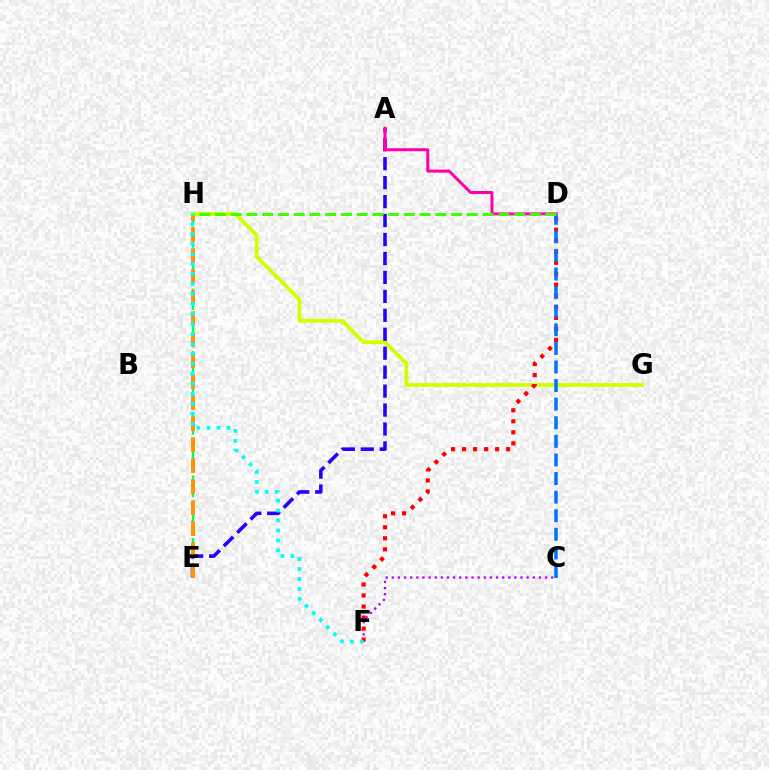{('C', 'F'): [{'color': '#b900ff', 'line_style': 'dotted', 'thickness': 1.67}], ('E', 'H'): [{'color': '#00ff5c', 'line_style': 'dashed', 'thickness': 1.69}, {'color': '#ff9400', 'line_style': 'dashed', 'thickness': 2.85}], ('G', 'H'): [{'color': '#d1ff00', 'line_style': 'solid', 'thickness': 2.73}], ('D', 'F'): [{'color': '#ff0000', 'line_style': 'dotted', 'thickness': 2.99}], ('C', 'D'): [{'color': '#0074ff', 'line_style': 'dashed', 'thickness': 2.53}], ('A', 'E'): [{'color': '#2500ff', 'line_style': 'dashed', 'thickness': 2.57}], ('A', 'D'): [{'color': '#ff00ac', 'line_style': 'solid', 'thickness': 2.16}], ('D', 'H'): [{'color': '#3dff00', 'line_style': 'dashed', 'thickness': 2.14}], ('F', 'H'): [{'color': '#00fff6', 'line_style': 'dotted', 'thickness': 2.71}]}